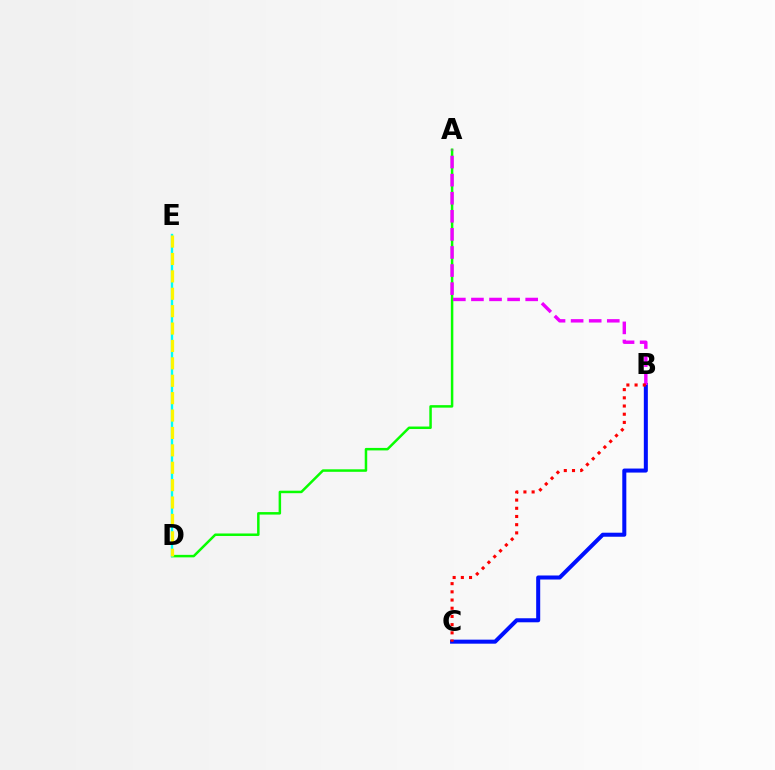{('A', 'D'): [{'color': '#08ff00', 'line_style': 'solid', 'thickness': 1.8}], ('B', 'C'): [{'color': '#0010ff', 'line_style': 'solid', 'thickness': 2.9}, {'color': '#ff0000', 'line_style': 'dotted', 'thickness': 2.23}], ('D', 'E'): [{'color': '#00fff6', 'line_style': 'solid', 'thickness': 1.7}, {'color': '#fcf500', 'line_style': 'dashed', 'thickness': 2.36}], ('A', 'B'): [{'color': '#ee00ff', 'line_style': 'dashed', 'thickness': 2.46}]}